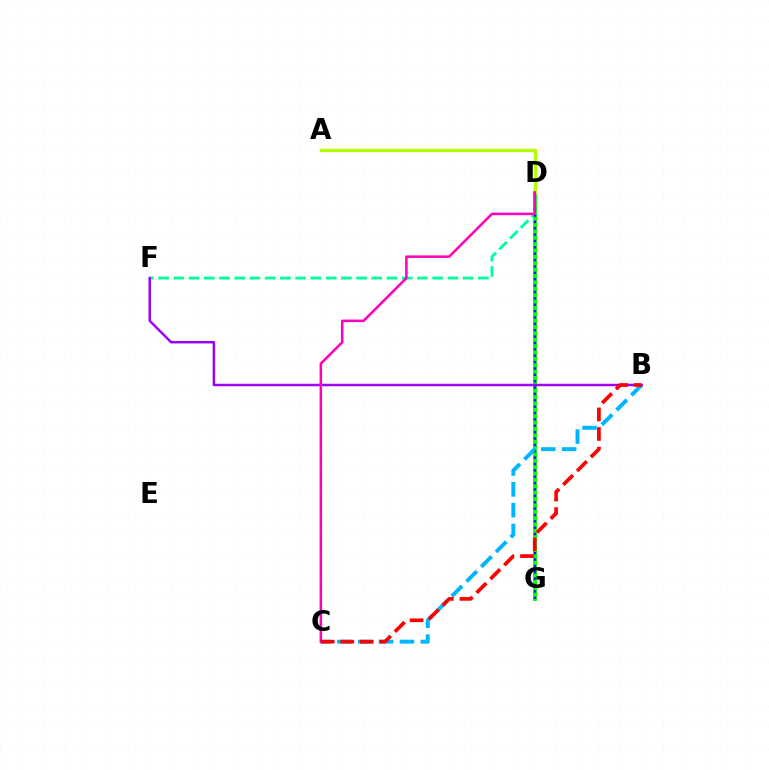{('D', 'G'): [{'color': '#08ff00', 'line_style': 'solid', 'thickness': 2.82}, {'color': '#0010ff', 'line_style': 'dotted', 'thickness': 1.73}], ('D', 'F'): [{'color': '#00ff9d', 'line_style': 'dashed', 'thickness': 2.07}], ('B', 'C'): [{'color': '#00b5ff', 'line_style': 'dashed', 'thickness': 2.83}, {'color': '#ff0000', 'line_style': 'dashed', 'thickness': 2.66}], ('A', 'D'): [{'color': '#ffa500', 'line_style': 'solid', 'thickness': 2.35}, {'color': '#b3ff00', 'line_style': 'solid', 'thickness': 2.17}], ('B', 'F'): [{'color': '#9b00ff', 'line_style': 'solid', 'thickness': 1.78}], ('C', 'D'): [{'color': '#ff00bd', 'line_style': 'solid', 'thickness': 1.82}]}